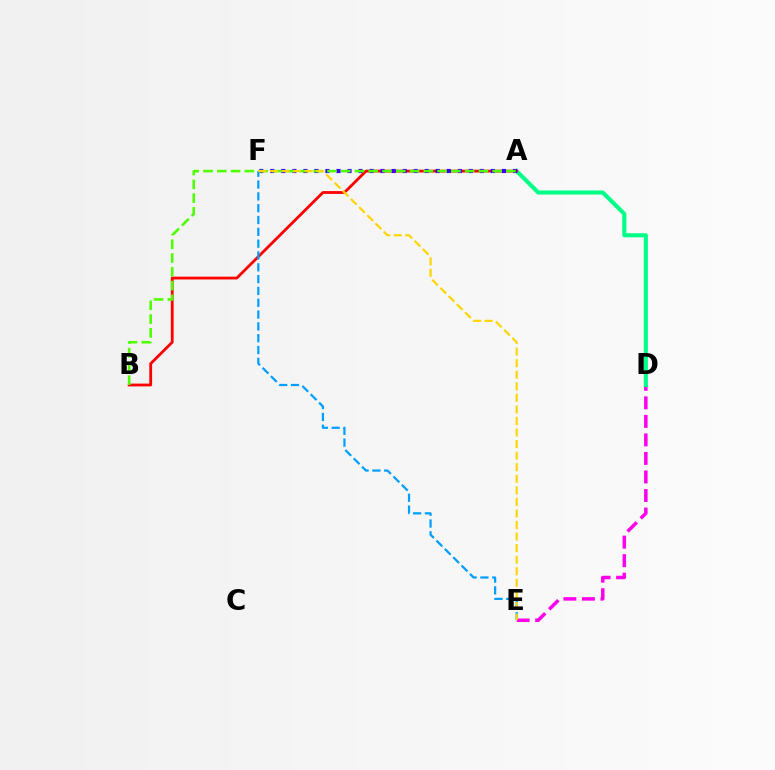{('D', 'E'): [{'color': '#ff00ed', 'line_style': 'dashed', 'thickness': 2.52}], ('A', 'D'): [{'color': '#00ff86', 'line_style': 'solid', 'thickness': 2.94}], ('A', 'B'): [{'color': '#ff0000', 'line_style': 'solid', 'thickness': 2.02}, {'color': '#4fff00', 'line_style': 'dashed', 'thickness': 1.87}], ('A', 'F'): [{'color': '#3700ff', 'line_style': 'dotted', 'thickness': 3.0}], ('E', 'F'): [{'color': '#009eff', 'line_style': 'dashed', 'thickness': 1.61}, {'color': '#ffd500', 'line_style': 'dashed', 'thickness': 1.57}]}